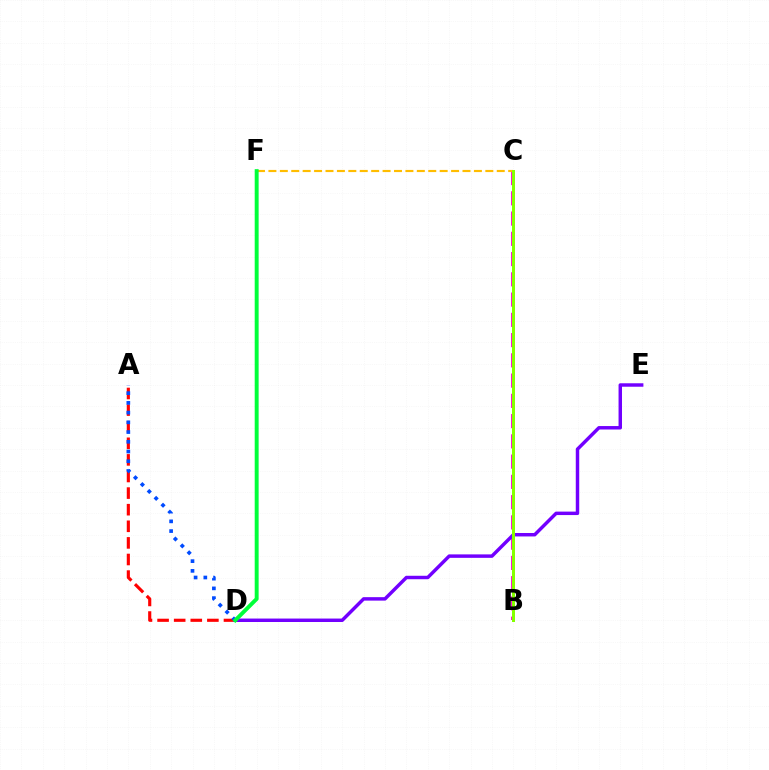{('A', 'D'): [{'color': '#ff0000', 'line_style': 'dashed', 'thickness': 2.26}, {'color': '#004bff', 'line_style': 'dotted', 'thickness': 2.64}], ('B', 'C'): [{'color': '#ff00cf', 'line_style': 'dashed', 'thickness': 2.75}, {'color': '#00fff6', 'line_style': 'solid', 'thickness': 2.12}, {'color': '#84ff00', 'line_style': 'solid', 'thickness': 2.16}], ('C', 'F'): [{'color': '#ffbd00', 'line_style': 'dashed', 'thickness': 1.55}], ('D', 'E'): [{'color': '#7200ff', 'line_style': 'solid', 'thickness': 2.49}], ('D', 'F'): [{'color': '#00ff39', 'line_style': 'solid', 'thickness': 2.83}]}